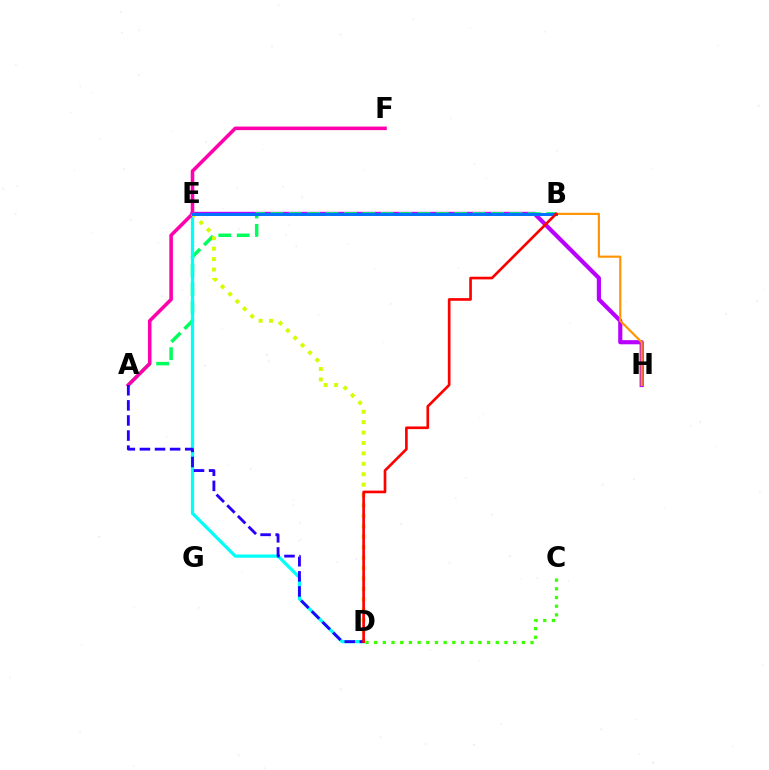{('E', 'H'): [{'color': '#b900ff', 'line_style': 'solid', 'thickness': 2.99}], ('C', 'D'): [{'color': '#3dff00', 'line_style': 'dotted', 'thickness': 2.36}], ('A', 'B'): [{'color': '#00ff5c', 'line_style': 'dashed', 'thickness': 2.5}], ('B', 'H'): [{'color': '#ff9400', 'line_style': 'solid', 'thickness': 1.56}], ('D', 'E'): [{'color': '#00fff6', 'line_style': 'solid', 'thickness': 2.34}, {'color': '#d1ff00', 'line_style': 'dotted', 'thickness': 2.83}], ('A', 'F'): [{'color': '#ff00ac', 'line_style': 'solid', 'thickness': 2.56}], ('A', 'D'): [{'color': '#2500ff', 'line_style': 'dashed', 'thickness': 2.05}], ('B', 'E'): [{'color': '#0074ff', 'line_style': 'solid', 'thickness': 2.15}], ('B', 'D'): [{'color': '#ff0000', 'line_style': 'solid', 'thickness': 1.91}]}